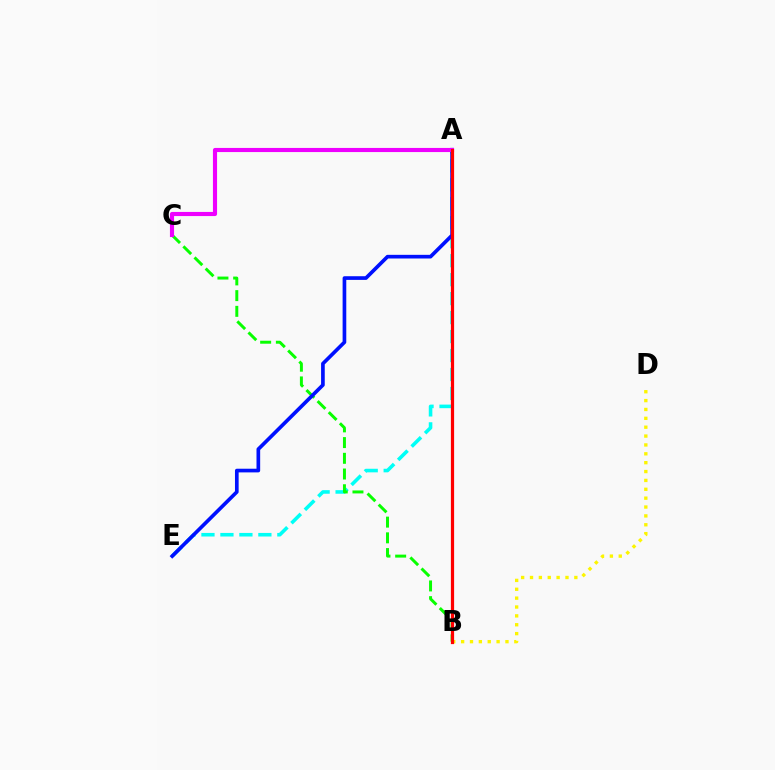{('A', 'E'): [{'color': '#00fff6', 'line_style': 'dashed', 'thickness': 2.58}, {'color': '#0010ff', 'line_style': 'solid', 'thickness': 2.64}], ('B', 'C'): [{'color': '#08ff00', 'line_style': 'dashed', 'thickness': 2.14}], ('A', 'C'): [{'color': '#ee00ff', 'line_style': 'solid', 'thickness': 2.98}], ('B', 'D'): [{'color': '#fcf500', 'line_style': 'dotted', 'thickness': 2.41}], ('A', 'B'): [{'color': '#ff0000', 'line_style': 'solid', 'thickness': 2.31}]}